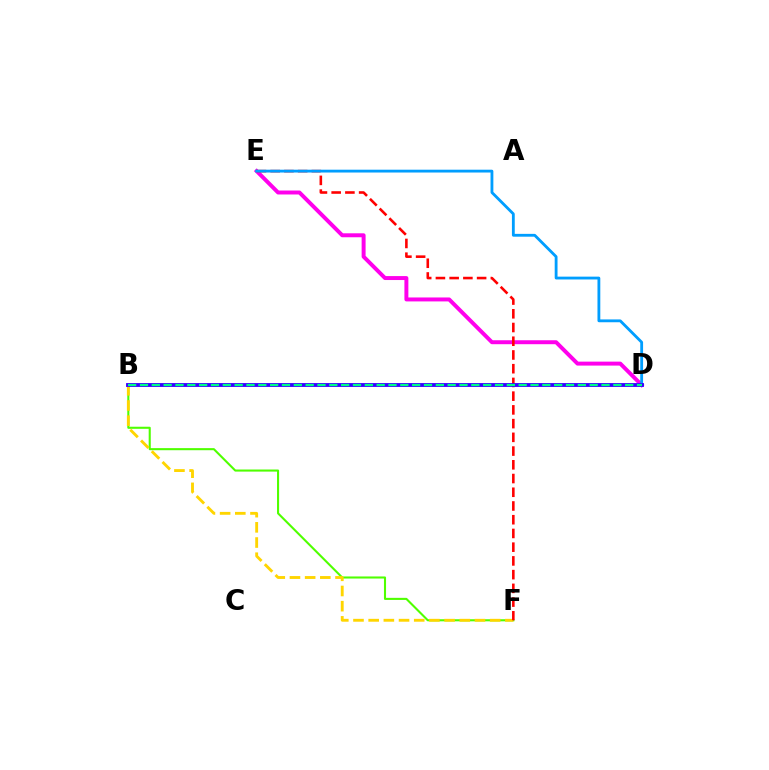{('B', 'F'): [{'color': '#4fff00', 'line_style': 'solid', 'thickness': 1.5}, {'color': '#ffd500', 'line_style': 'dashed', 'thickness': 2.06}], ('D', 'E'): [{'color': '#ff00ed', 'line_style': 'solid', 'thickness': 2.85}, {'color': '#009eff', 'line_style': 'solid', 'thickness': 2.04}], ('E', 'F'): [{'color': '#ff0000', 'line_style': 'dashed', 'thickness': 1.87}], ('B', 'D'): [{'color': '#3700ff', 'line_style': 'solid', 'thickness': 2.77}, {'color': '#00ff86', 'line_style': 'dashed', 'thickness': 1.61}]}